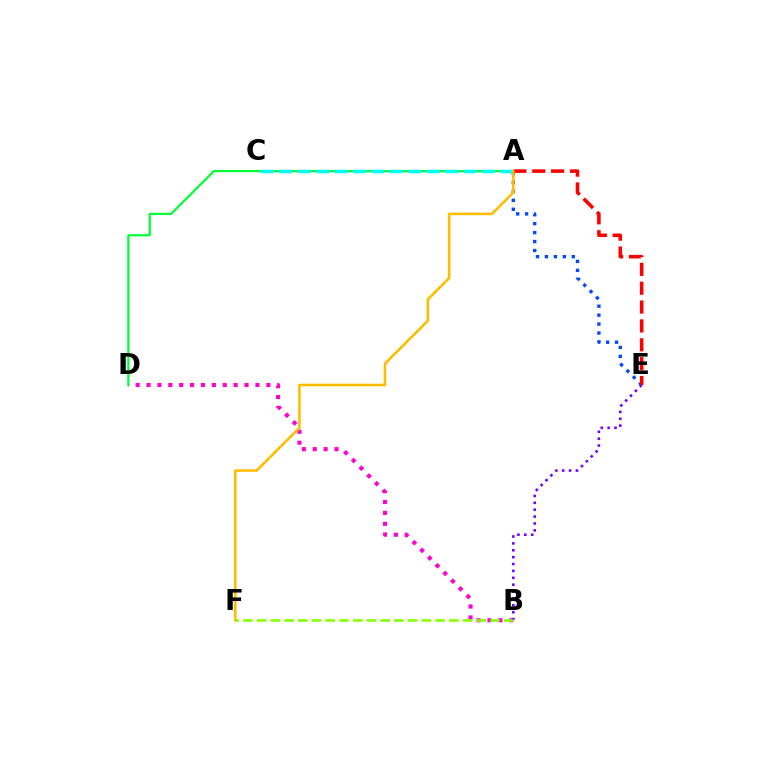{('B', 'D'): [{'color': '#ff00cf', 'line_style': 'dotted', 'thickness': 2.96}], ('A', 'E'): [{'color': '#004bff', 'line_style': 'dotted', 'thickness': 2.43}, {'color': '#ff0000', 'line_style': 'dashed', 'thickness': 2.56}], ('A', 'D'): [{'color': '#00ff39', 'line_style': 'solid', 'thickness': 1.61}], ('A', 'C'): [{'color': '#00fff6', 'line_style': 'dashed', 'thickness': 2.51}], ('A', 'F'): [{'color': '#ffbd00', 'line_style': 'solid', 'thickness': 1.86}], ('B', 'E'): [{'color': '#7200ff', 'line_style': 'dotted', 'thickness': 1.87}], ('B', 'F'): [{'color': '#84ff00', 'line_style': 'dashed', 'thickness': 1.86}]}